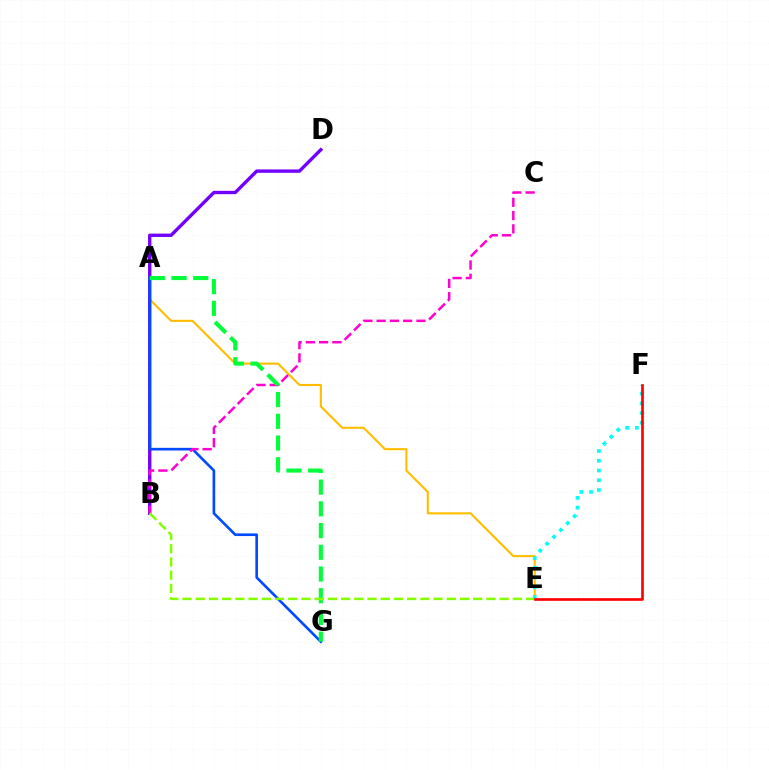{('A', 'E'): [{'color': '#ffbd00', 'line_style': 'solid', 'thickness': 1.51}], ('B', 'D'): [{'color': '#7200ff', 'line_style': 'solid', 'thickness': 2.42}], ('A', 'G'): [{'color': '#004bff', 'line_style': 'solid', 'thickness': 1.9}, {'color': '#00ff39', 'line_style': 'dashed', 'thickness': 2.95}], ('B', 'C'): [{'color': '#ff00cf', 'line_style': 'dashed', 'thickness': 1.8}], ('B', 'E'): [{'color': '#84ff00', 'line_style': 'dashed', 'thickness': 1.8}], ('E', 'F'): [{'color': '#00fff6', 'line_style': 'dotted', 'thickness': 2.65}, {'color': '#ff0000', 'line_style': 'solid', 'thickness': 1.92}]}